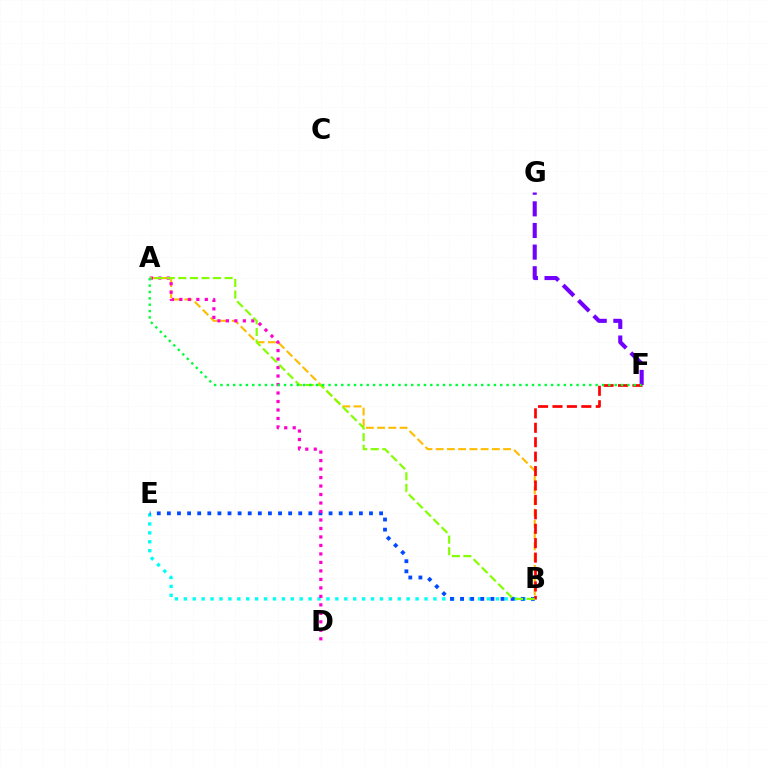{('A', 'B'): [{'color': '#ffbd00', 'line_style': 'dashed', 'thickness': 1.53}, {'color': '#84ff00', 'line_style': 'dashed', 'thickness': 1.57}], ('F', 'G'): [{'color': '#7200ff', 'line_style': 'dashed', 'thickness': 2.94}], ('B', 'E'): [{'color': '#00fff6', 'line_style': 'dotted', 'thickness': 2.42}, {'color': '#004bff', 'line_style': 'dotted', 'thickness': 2.75}], ('A', 'D'): [{'color': '#ff00cf', 'line_style': 'dotted', 'thickness': 2.31}], ('B', 'F'): [{'color': '#ff0000', 'line_style': 'dashed', 'thickness': 1.96}], ('A', 'F'): [{'color': '#00ff39', 'line_style': 'dotted', 'thickness': 1.73}]}